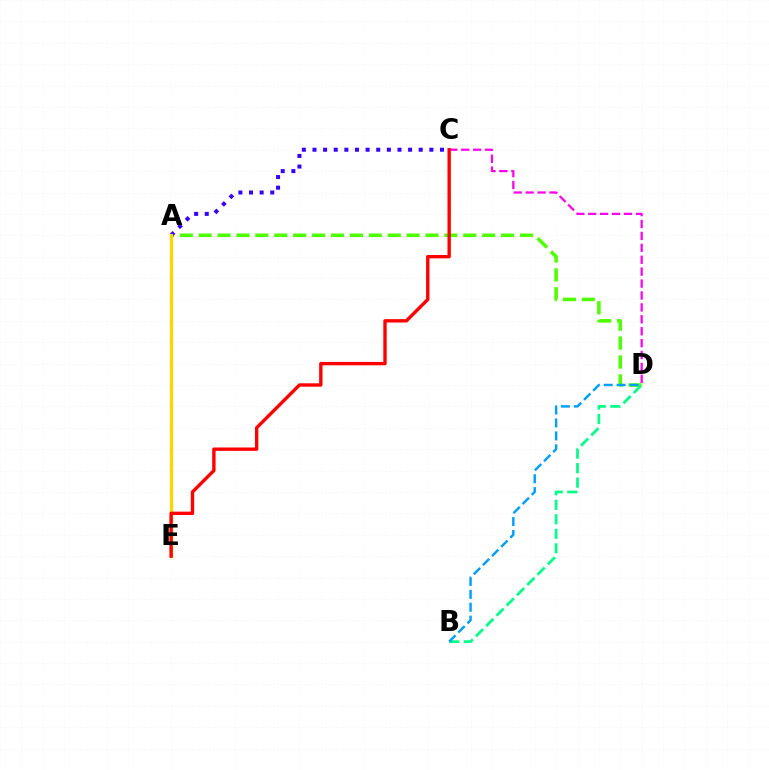{('A', 'D'): [{'color': '#4fff00', 'line_style': 'dashed', 'thickness': 2.57}], ('B', 'D'): [{'color': '#00ff86', 'line_style': 'dashed', 'thickness': 1.97}, {'color': '#009eff', 'line_style': 'dashed', 'thickness': 1.76}], ('C', 'D'): [{'color': '#ff00ed', 'line_style': 'dashed', 'thickness': 1.62}], ('A', 'C'): [{'color': '#3700ff', 'line_style': 'dotted', 'thickness': 2.89}], ('A', 'E'): [{'color': '#ffd500', 'line_style': 'solid', 'thickness': 2.36}], ('C', 'E'): [{'color': '#ff0000', 'line_style': 'solid', 'thickness': 2.43}]}